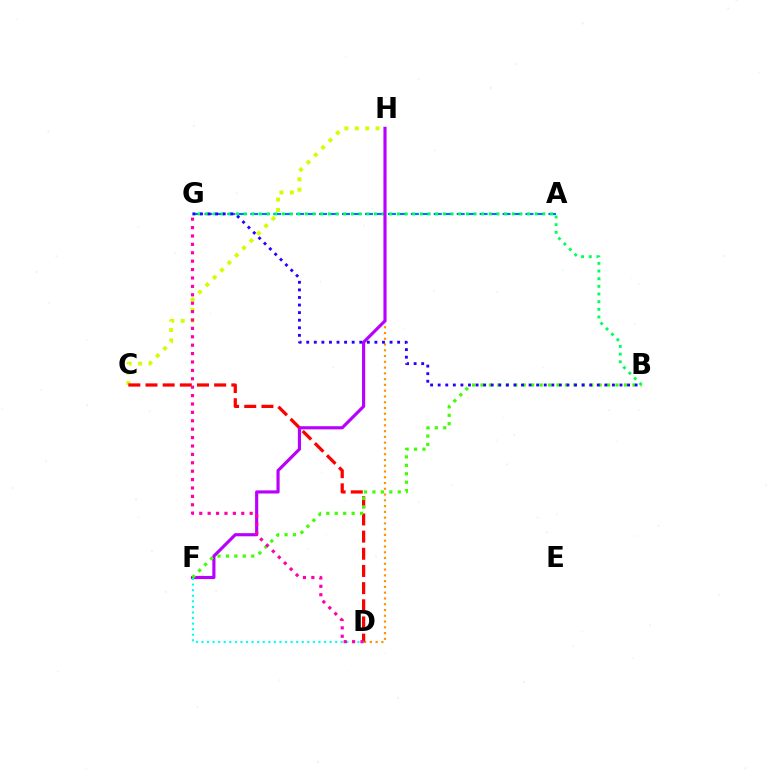{('C', 'H'): [{'color': '#d1ff00', 'line_style': 'dotted', 'thickness': 2.83}], ('A', 'G'): [{'color': '#0074ff', 'line_style': 'dashed', 'thickness': 1.56}], ('B', 'G'): [{'color': '#00ff5c', 'line_style': 'dotted', 'thickness': 2.08}, {'color': '#2500ff', 'line_style': 'dotted', 'thickness': 2.06}], ('D', 'H'): [{'color': '#ff9400', 'line_style': 'dotted', 'thickness': 1.57}], ('F', 'H'): [{'color': '#b900ff', 'line_style': 'solid', 'thickness': 2.26}], ('C', 'D'): [{'color': '#ff0000', 'line_style': 'dashed', 'thickness': 2.33}], ('D', 'F'): [{'color': '#00fff6', 'line_style': 'dotted', 'thickness': 1.51}], ('B', 'F'): [{'color': '#3dff00', 'line_style': 'dotted', 'thickness': 2.29}], ('D', 'G'): [{'color': '#ff00ac', 'line_style': 'dotted', 'thickness': 2.28}]}